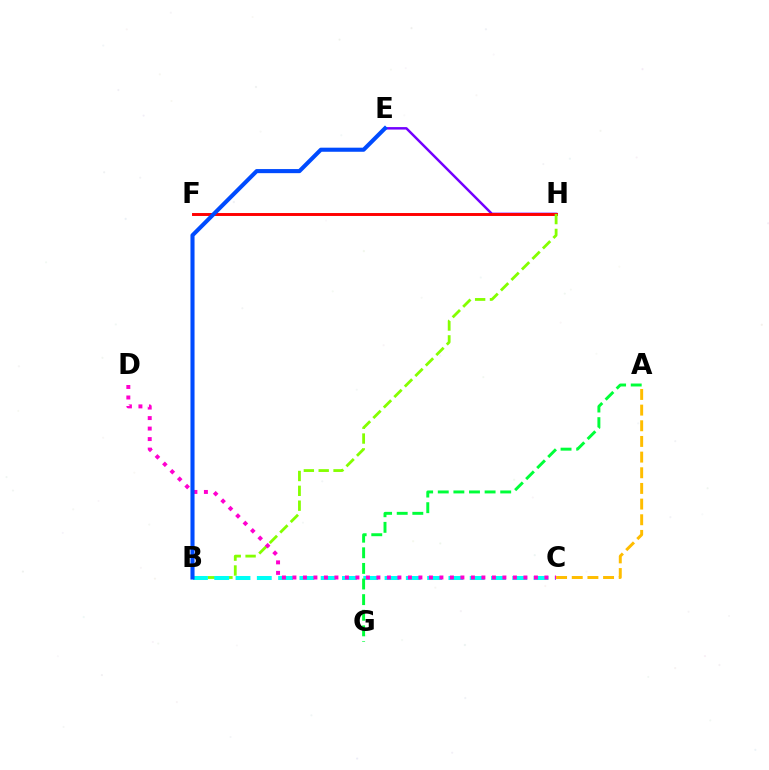{('E', 'H'): [{'color': '#7200ff', 'line_style': 'solid', 'thickness': 1.78}], ('F', 'H'): [{'color': '#ff0000', 'line_style': 'solid', 'thickness': 2.11}], ('B', 'H'): [{'color': '#84ff00', 'line_style': 'dashed', 'thickness': 2.02}], ('B', 'C'): [{'color': '#00fff6', 'line_style': 'dashed', 'thickness': 2.89}], ('C', 'D'): [{'color': '#ff00cf', 'line_style': 'dotted', 'thickness': 2.85}], ('A', 'G'): [{'color': '#00ff39', 'line_style': 'dashed', 'thickness': 2.12}], ('B', 'E'): [{'color': '#004bff', 'line_style': 'solid', 'thickness': 2.94}], ('A', 'C'): [{'color': '#ffbd00', 'line_style': 'dashed', 'thickness': 2.13}]}